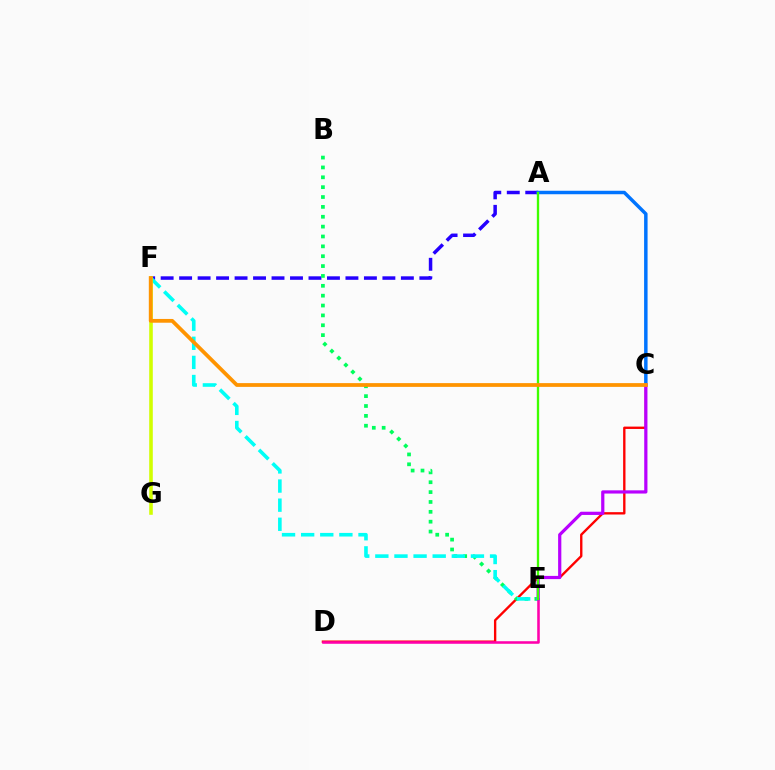{('A', 'F'): [{'color': '#2500ff', 'line_style': 'dashed', 'thickness': 2.51}], ('A', 'C'): [{'color': '#0074ff', 'line_style': 'solid', 'thickness': 2.5}], ('C', 'D'): [{'color': '#ff0000', 'line_style': 'solid', 'thickness': 1.7}], ('B', 'E'): [{'color': '#00ff5c', 'line_style': 'dotted', 'thickness': 2.68}], ('E', 'F'): [{'color': '#00fff6', 'line_style': 'dashed', 'thickness': 2.6}], ('D', 'E'): [{'color': '#ff00ac', 'line_style': 'solid', 'thickness': 1.84}], ('C', 'E'): [{'color': '#b900ff', 'line_style': 'solid', 'thickness': 2.31}], ('A', 'E'): [{'color': '#3dff00', 'line_style': 'solid', 'thickness': 1.68}], ('F', 'G'): [{'color': '#d1ff00', 'line_style': 'solid', 'thickness': 2.58}], ('C', 'F'): [{'color': '#ff9400', 'line_style': 'solid', 'thickness': 2.71}]}